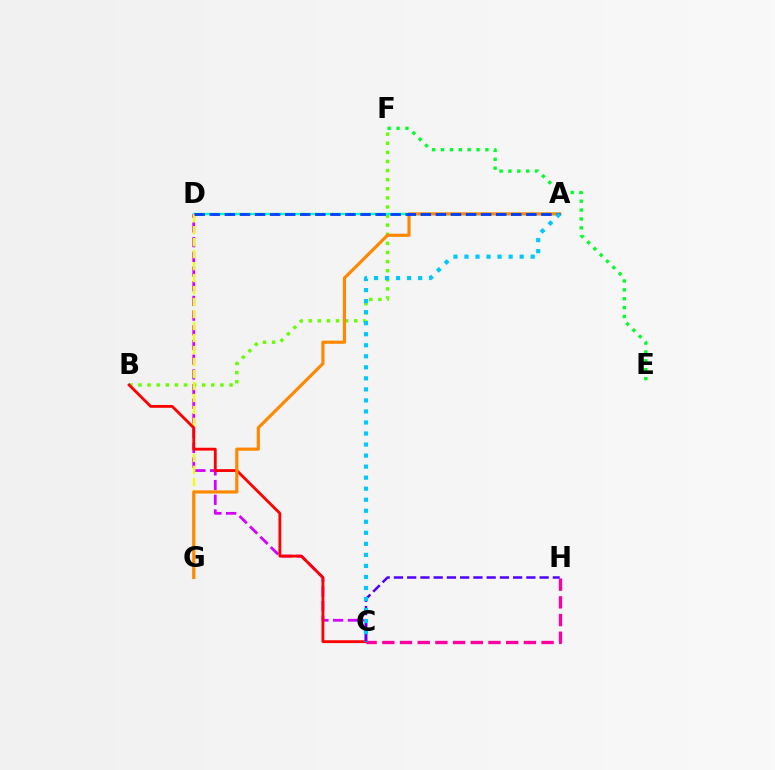{('C', 'D'): [{'color': '#d600ff', 'line_style': 'dashed', 'thickness': 2.0}], ('B', 'F'): [{'color': '#66ff00', 'line_style': 'dotted', 'thickness': 2.47}], ('A', 'D'): [{'color': '#00ffaf', 'line_style': 'solid', 'thickness': 1.66}, {'color': '#003fff', 'line_style': 'dashed', 'thickness': 2.05}], ('D', 'G'): [{'color': '#eeff00', 'line_style': 'dashed', 'thickness': 1.63}], ('B', 'C'): [{'color': '#ff0000', 'line_style': 'solid', 'thickness': 2.04}], ('A', 'G'): [{'color': '#ff8800', 'line_style': 'solid', 'thickness': 2.28}], ('C', 'H'): [{'color': '#ff00a0', 'line_style': 'dashed', 'thickness': 2.4}, {'color': '#4f00ff', 'line_style': 'dashed', 'thickness': 1.8}], ('E', 'F'): [{'color': '#00ff27', 'line_style': 'dotted', 'thickness': 2.41}], ('A', 'C'): [{'color': '#00c7ff', 'line_style': 'dotted', 'thickness': 3.0}]}